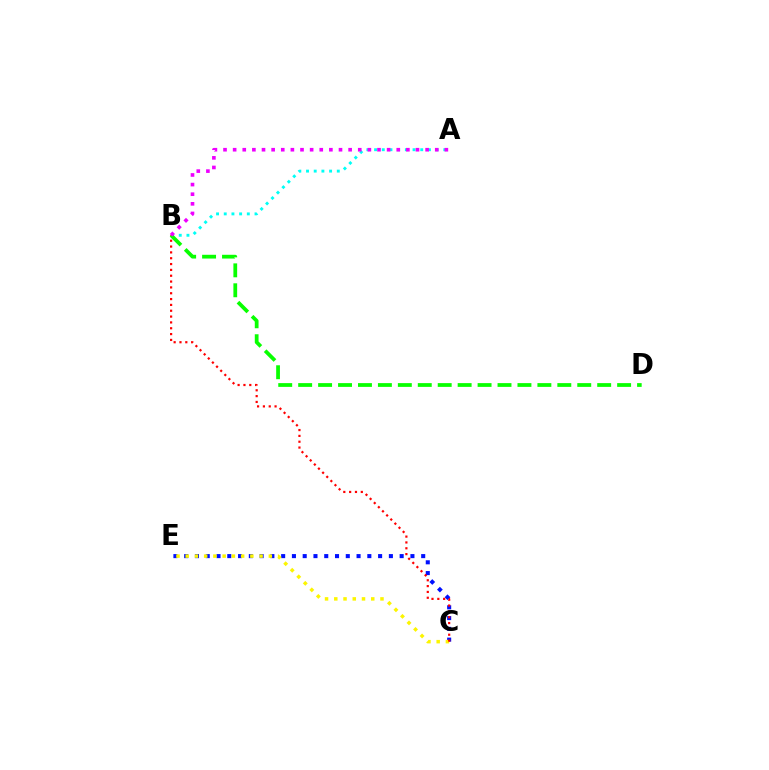{('A', 'B'): [{'color': '#00fff6', 'line_style': 'dotted', 'thickness': 2.09}, {'color': '#ee00ff', 'line_style': 'dotted', 'thickness': 2.61}], ('C', 'E'): [{'color': '#0010ff', 'line_style': 'dotted', 'thickness': 2.93}, {'color': '#fcf500', 'line_style': 'dotted', 'thickness': 2.51}], ('B', 'C'): [{'color': '#ff0000', 'line_style': 'dotted', 'thickness': 1.59}], ('B', 'D'): [{'color': '#08ff00', 'line_style': 'dashed', 'thickness': 2.71}]}